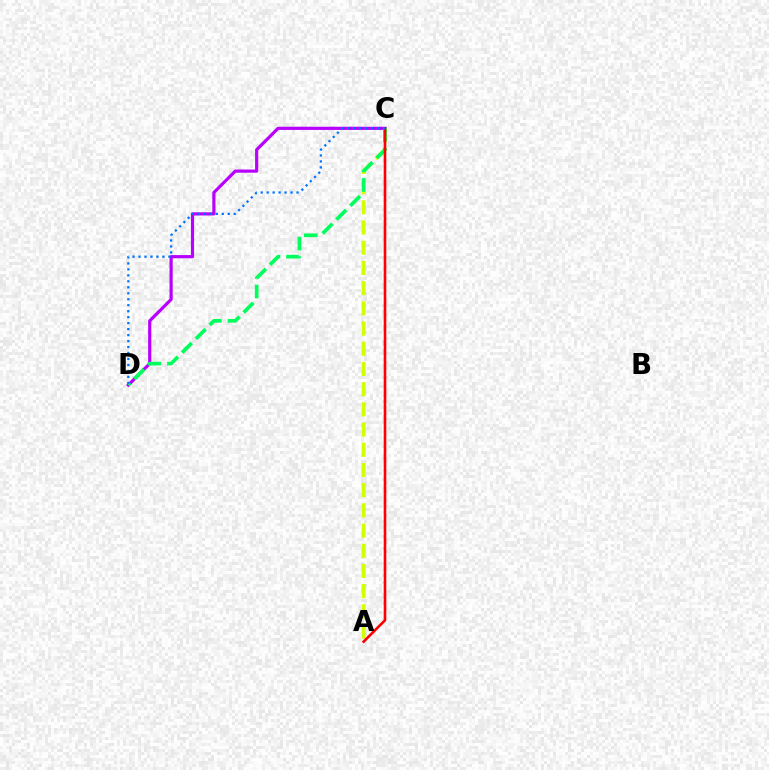{('C', 'D'): [{'color': '#b900ff', 'line_style': 'solid', 'thickness': 2.29}, {'color': '#00ff5c', 'line_style': 'dashed', 'thickness': 2.66}, {'color': '#0074ff', 'line_style': 'dotted', 'thickness': 1.62}], ('A', 'C'): [{'color': '#d1ff00', 'line_style': 'dashed', 'thickness': 2.74}, {'color': '#ff0000', 'line_style': 'solid', 'thickness': 1.89}]}